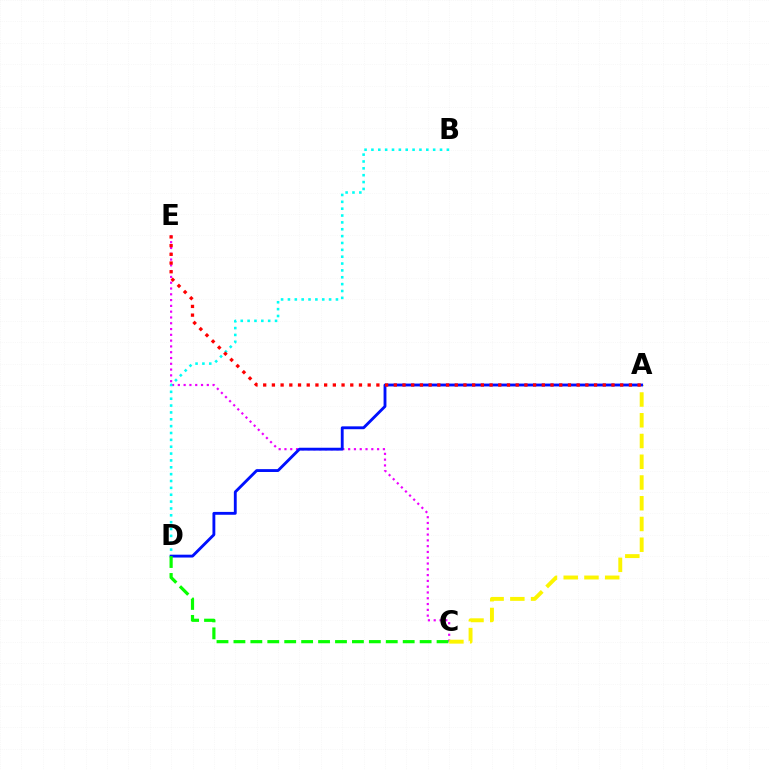{('C', 'E'): [{'color': '#ee00ff', 'line_style': 'dotted', 'thickness': 1.57}], ('A', 'C'): [{'color': '#fcf500', 'line_style': 'dashed', 'thickness': 2.82}], ('B', 'D'): [{'color': '#00fff6', 'line_style': 'dotted', 'thickness': 1.86}], ('A', 'D'): [{'color': '#0010ff', 'line_style': 'solid', 'thickness': 2.06}], ('C', 'D'): [{'color': '#08ff00', 'line_style': 'dashed', 'thickness': 2.3}], ('A', 'E'): [{'color': '#ff0000', 'line_style': 'dotted', 'thickness': 2.37}]}